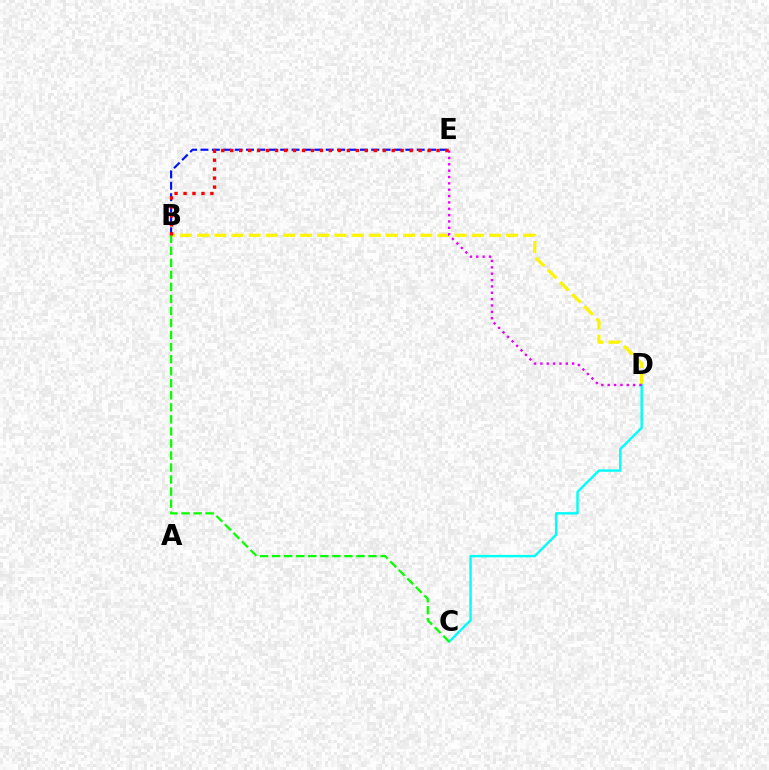{('B', 'E'): [{'color': '#0010ff', 'line_style': 'dashed', 'thickness': 1.55}, {'color': '#ff0000', 'line_style': 'dotted', 'thickness': 2.44}], ('B', 'D'): [{'color': '#fcf500', 'line_style': 'dashed', 'thickness': 2.33}], ('C', 'D'): [{'color': '#00fff6', 'line_style': 'solid', 'thickness': 1.73}], ('D', 'E'): [{'color': '#ee00ff', 'line_style': 'dotted', 'thickness': 1.72}], ('B', 'C'): [{'color': '#08ff00', 'line_style': 'dashed', 'thickness': 1.64}]}